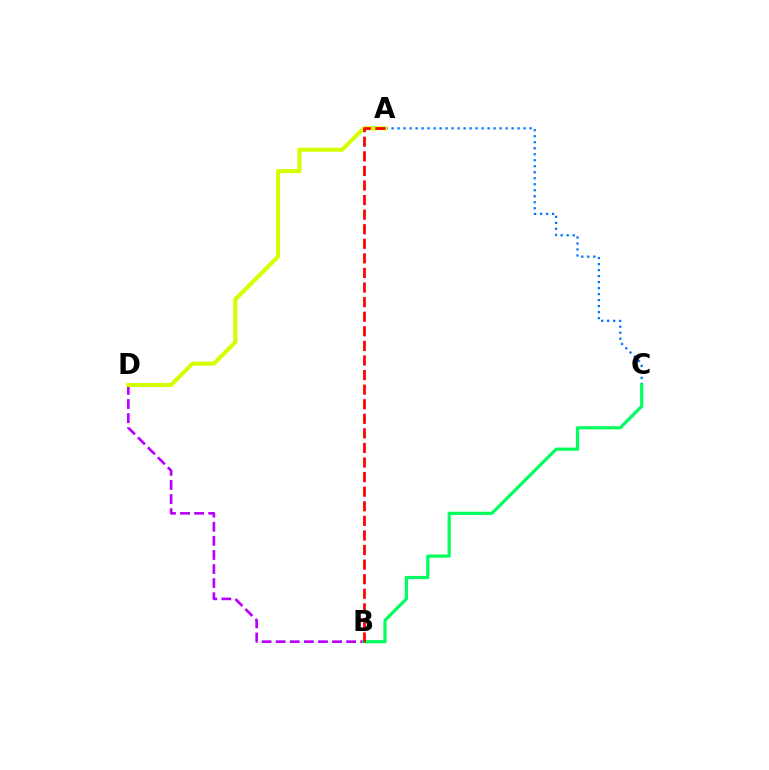{('A', 'C'): [{'color': '#0074ff', 'line_style': 'dotted', 'thickness': 1.63}], ('B', 'D'): [{'color': '#b900ff', 'line_style': 'dashed', 'thickness': 1.91}], ('A', 'D'): [{'color': '#d1ff00', 'line_style': 'solid', 'thickness': 2.92}], ('B', 'C'): [{'color': '#00ff5c', 'line_style': 'solid', 'thickness': 2.3}], ('A', 'B'): [{'color': '#ff0000', 'line_style': 'dashed', 'thickness': 1.98}]}